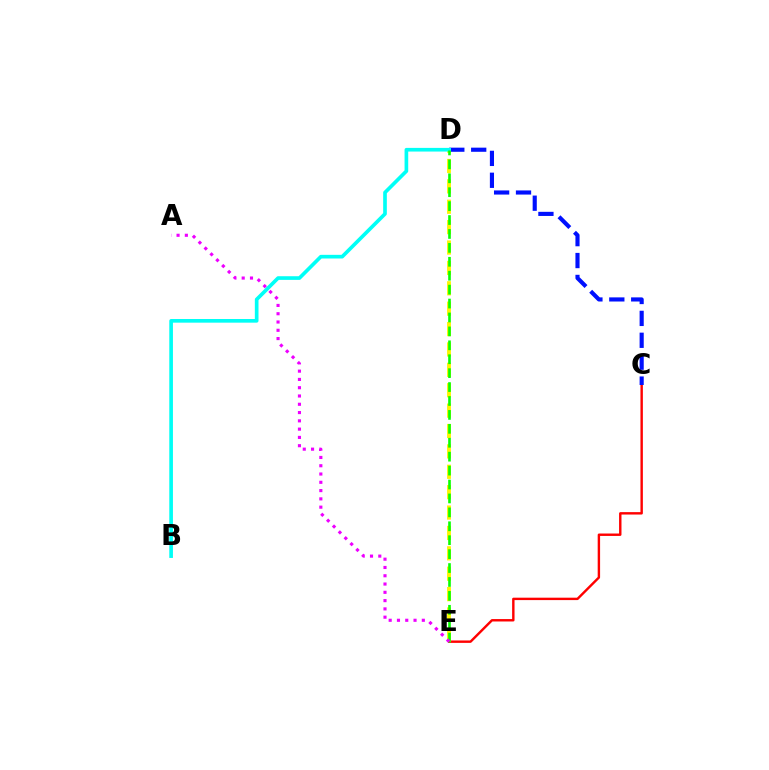{('C', 'E'): [{'color': '#ff0000', 'line_style': 'solid', 'thickness': 1.74}], ('C', 'D'): [{'color': '#0010ff', 'line_style': 'dashed', 'thickness': 2.97}], ('D', 'E'): [{'color': '#fcf500', 'line_style': 'dashed', 'thickness': 2.77}, {'color': '#08ff00', 'line_style': 'dashed', 'thickness': 1.89}], ('B', 'D'): [{'color': '#00fff6', 'line_style': 'solid', 'thickness': 2.64}], ('A', 'E'): [{'color': '#ee00ff', 'line_style': 'dotted', 'thickness': 2.25}]}